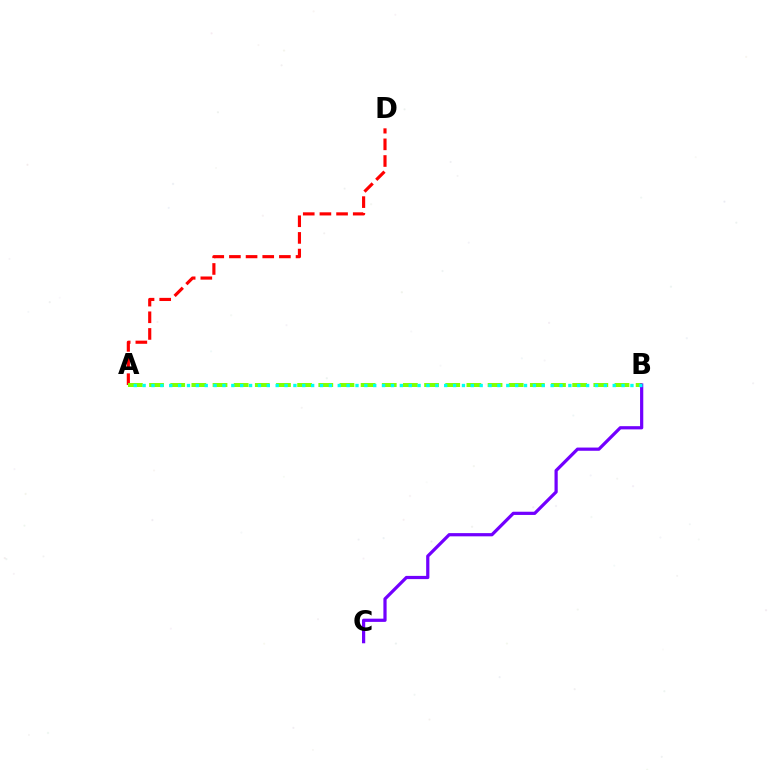{('A', 'D'): [{'color': '#ff0000', 'line_style': 'dashed', 'thickness': 2.26}], ('A', 'B'): [{'color': '#84ff00', 'line_style': 'dashed', 'thickness': 2.87}, {'color': '#00fff6', 'line_style': 'dotted', 'thickness': 2.41}], ('B', 'C'): [{'color': '#7200ff', 'line_style': 'solid', 'thickness': 2.32}]}